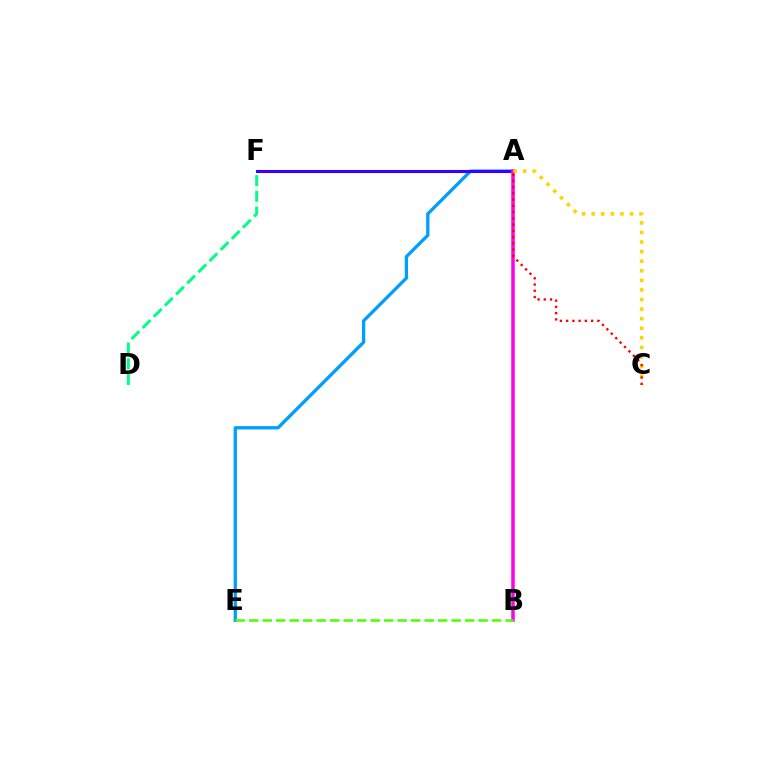{('A', 'E'): [{'color': '#009eff', 'line_style': 'solid', 'thickness': 2.38}], ('D', 'F'): [{'color': '#00ff86', 'line_style': 'dashed', 'thickness': 2.14}], ('A', 'F'): [{'color': '#3700ff', 'line_style': 'solid', 'thickness': 2.22}], ('A', 'B'): [{'color': '#ff00ed', 'line_style': 'solid', 'thickness': 2.53}], ('A', 'C'): [{'color': '#ffd500', 'line_style': 'dotted', 'thickness': 2.6}, {'color': '#ff0000', 'line_style': 'dotted', 'thickness': 1.7}], ('B', 'E'): [{'color': '#4fff00', 'line_style': 'dashed', 'thickness': 1.83}]}